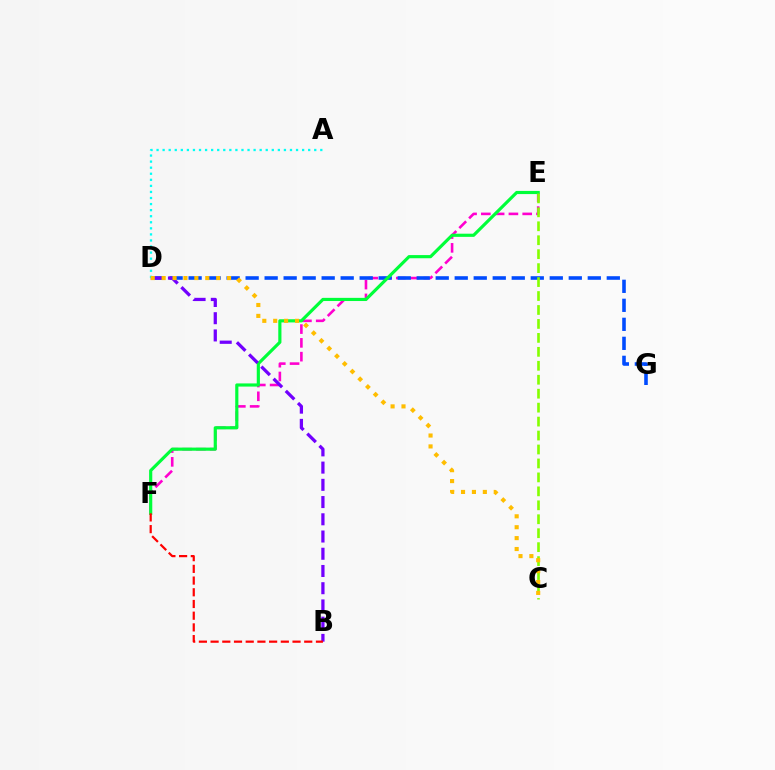{('E', 'F'): [{'color': '#ff00cf', 'line_style': 'dashed', 'thickness': 1.87}, {'color': '#00ff39', 'line_style': 'solid', 'thickness': 2.28}], ('D', 'G'): [{'color': '#004bff', 'line_style': 'dashed', 'thickness': 2.58}], ('C', 'E'): [{'color': '#84ff00', 'line_style': 'dashed', 'thickness': 1.9}], ('B', 'D'): [{'color': '#7200ff', 'line_style': 'dashed', 'thickness': 2.34}], ('A', 'D'): [{'color': '#00fff6', 'line_style': 'dotted', 'thickness': 1.65}], ('C', 'D'): [{'color': '#ffbd00', 'line_style': 'dotted', 'thickness': 2.96}], ('B', 'F'): [{'color': '#ff0000', 'line_style': 'dashed', 'thickness': 1.59}]}